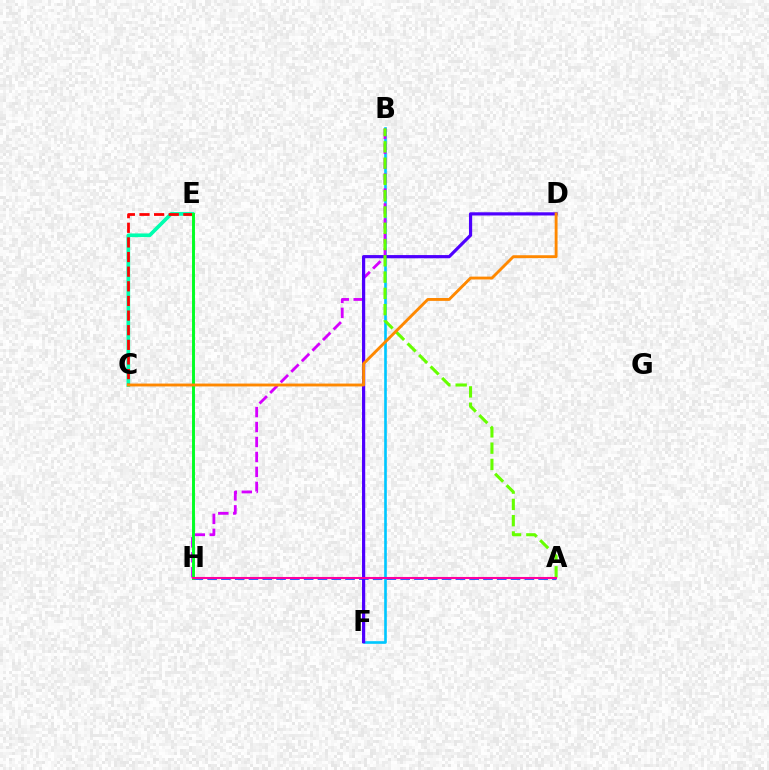{('C', 'E'): [{'color': '#00ffaf', 'line_style': 'solid', 'thickness': 2.65}, {'color': '#ff0000', 'line_style': 'dashed', 'thickness': 1.99}], ('B', 'F'): [{'color': '#00c7ff', 'line_style': 'solid', 'thickness': 1.9}], ('B', 'H'): [{'color': '#d600ff', 'line_style': 'dashed', 'thickness': 2.03}], ('D', 'F'): [{'color': '#4f00ff', 'line_style': 'solid', 'thickness': 2.3}], ('E', 'H'): [{'color': '#eeff00', 'line_style': 'solid', 'thickness': 1.92}, {'color': '#00ff27', 'line_style': 'solid', 'thickness': 2.09}], ('A', 'H'): [{'color': '#003fff', 'line_style': 'dashed', 'thickness': 1.87}, {'color': '#ff00a0', 'line_style': 'solid', 'thickness': 1.5}], ('A', 'B'): [{'color': '#66ff00', 'line_style': 'dashed', 'thickness': 2.21}], ('C', 'D'): [{'color': '#ff8800', 'line_style': 'solid', 'thickness': 2.07}]}